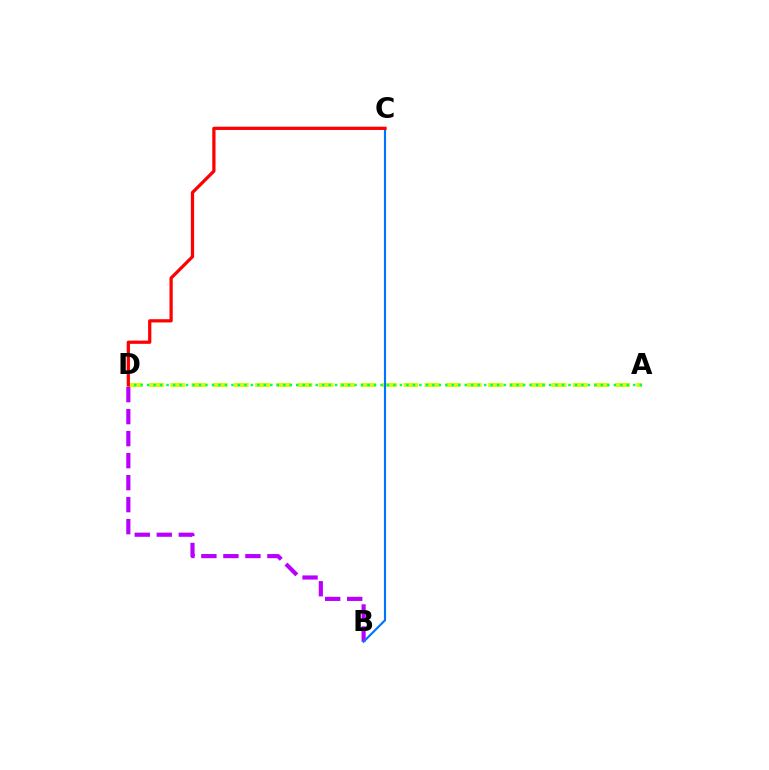{('A', 'D'): [{'color': '#d1ff00', 'line_style': 'dashed', 'thickness': 2.88}, {'color': '#00ff5c', 'line_style': 'dotted', 'thickness': 1.76}], ('B', 'D'): [{'color': '#b900ff', 'line_style': 'dashed', 'thickness': 2.99}], ('B', 'C'): [{'color': '#0074ff', 'line_style': 'solid', 'thickness': 1.55}], ('C', 'D'): [{'color': '#ff0000', 'line_style': 'solid', 'thickness': 2.33}]}